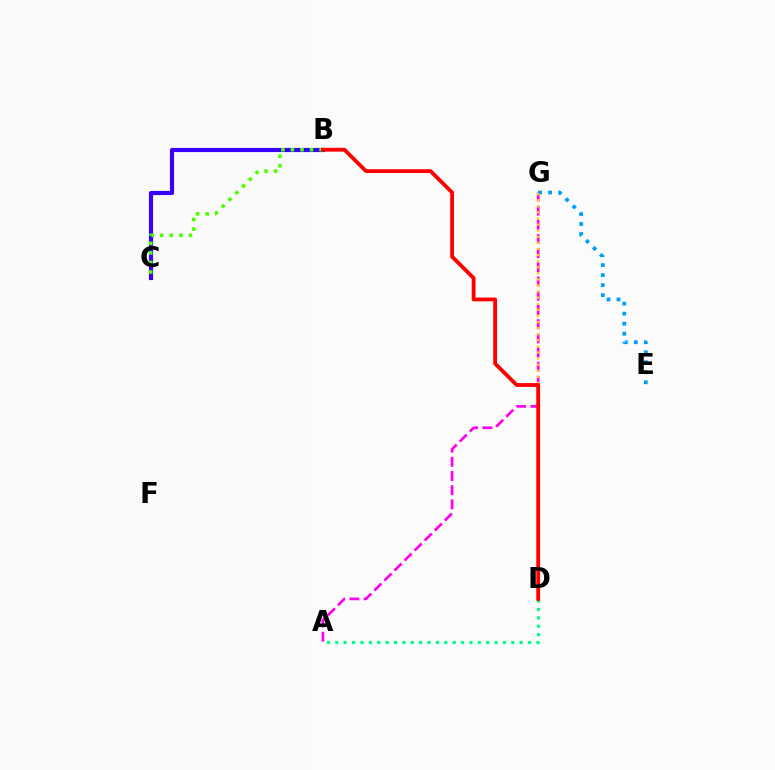{('A', 'G'): [{'color': '#ff00ed', 'line_style': 'dashed', 'thickness': 1.93}], ('E', 'G'): [{'color': '#009eff', 'line_style': 'dotted', 'thickness': 2.72}], ('D', 'G'): [{'color': '#ffd500', 'line_style': 'dotted', 'thickness': 1.65}], ('B', 'C'): [{'color': '#3700ff', 'line_style': 'solid', 'thickness': 2.99}, {'color': '#4fff00', 'line_style': 'dotted', 'thickness': 2.6}], ('A', 'D'): [{'color': '#00ff86', 'line_style': 'dotted', 'thickness': 2.28}], ('B', 'D'): [{'color': '#ff0000', 'line_style': 'solid', 'thickness': 2.75}]}